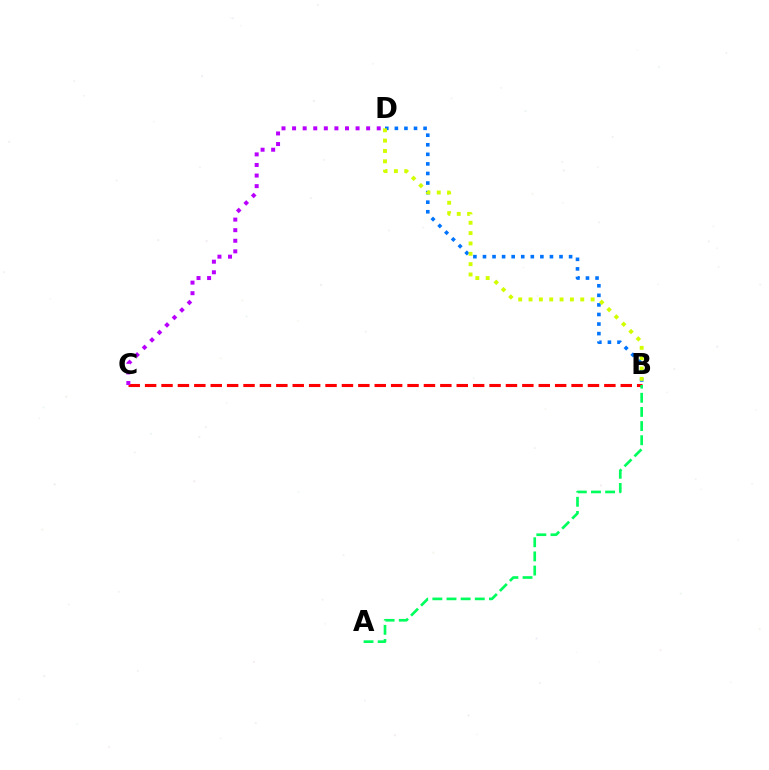{('B', 'D'): [{'color': '#0074ff', 'line_style': 'dotted', 'thickness': 2.6}, {'color': '#d1ff00', 'line_style': 'dotted', 'thickness': 2.81}], ('B', 'C'): [{'color': '#ff0000', 'line_style': 'dashed', 'thickness': 2.23}], ('A', 'B'): [{'color': '#00ff5c', 'line_style': 'dashed', 'thickness': 1.92}], ('C', 'D'): [{'color': '#b900ff', 'line_style': 'dotted', 'thickness': 2.87}]}